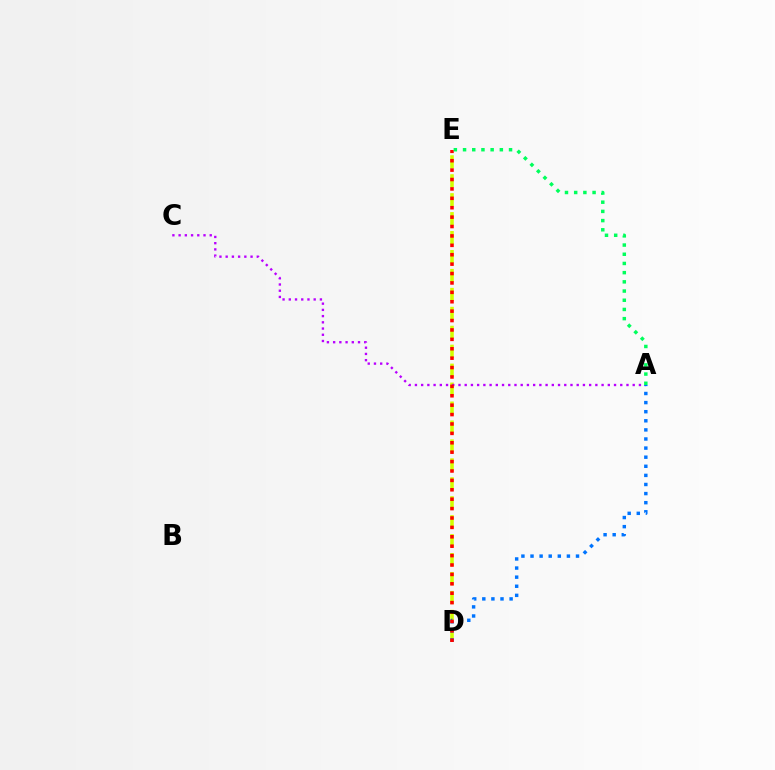{('D', 'E'): [{'color': '#d1ff00', 'line_style': 'dashed', 'thickness': 2.57}, {'color': '#ff0000', 'line_style': 'dotted', 'thickness': 2.55}], ('A', 'C'): [{'color': '#b900ff', 'line_style': 'dotted', 'thickness': 1.69}], ('A', 'D'): [{'color': '#0074ff', 'line_style': 'dotted', 'thickness': 2.47}], ('A', 'E'): [{'color': '#00ff5c', 'line_style': 'dotted', 'thickness': 2.5}]}